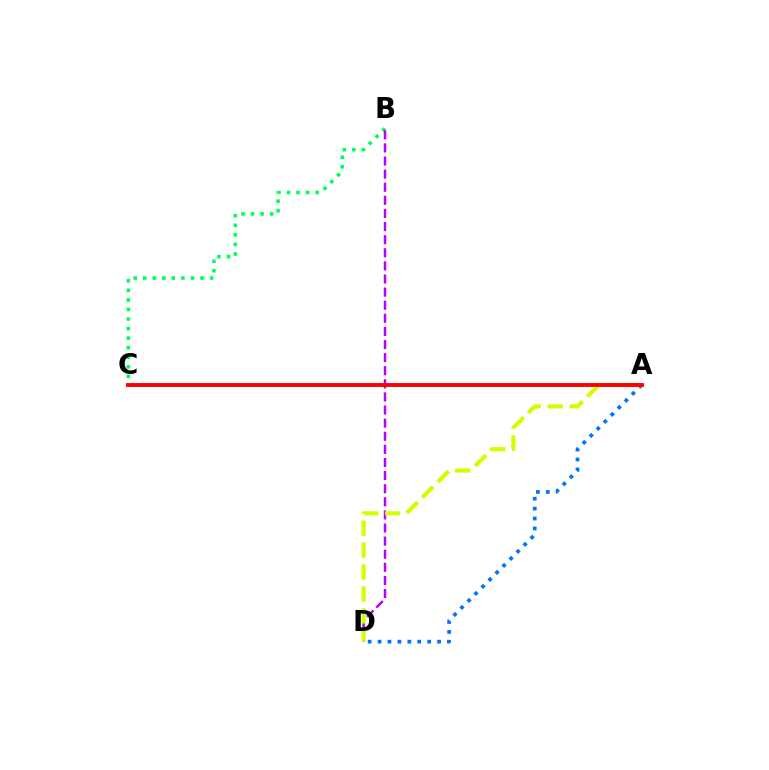{('B', 'C'): [{'color': '#00ff5c', 'line_style': 'dotted', 'thickness': 2.6}], ('A', 'D'): [{'color': '#0074ff', 'line_style': 'dotted', 'thickness': 2.7}, {'color': '#d1ff00', 'line_style': 'dashed', 'thickness': 2.98}], ('B', 'D'): [{'color': '#b900ff', 'line_style': 'dashed', 'thickness': 1.78}], ('A', 'C'): [{'color': '#ff0000', 'line_style': 'solid', 'thickness': 2.81}]}